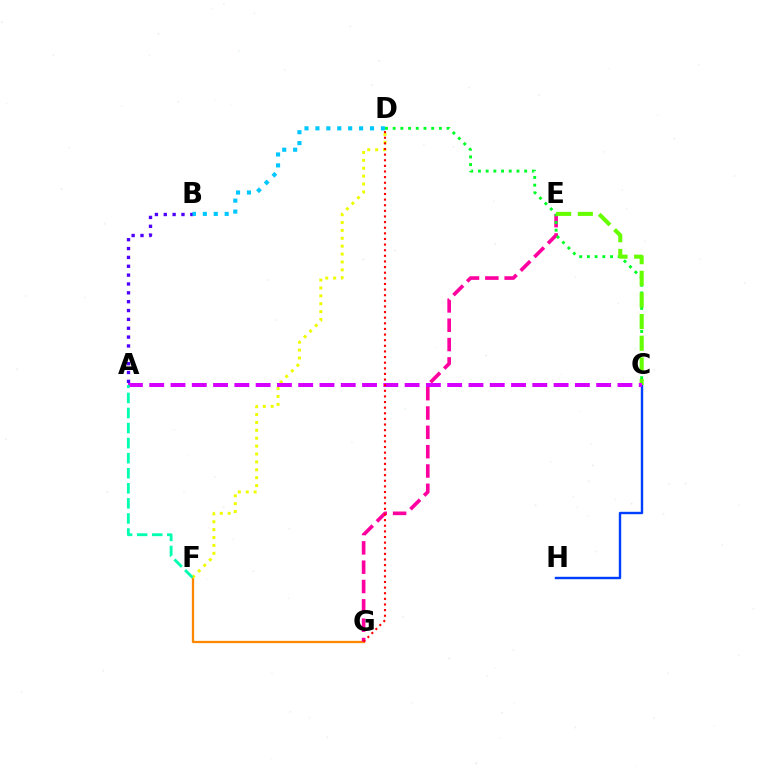{('A', 'B'): [{'color': '#4f00ff', 'line_style': 'dotted', 'thickness': 2.41}], ('F', 'G'): [{'color': '#ff8800', 'line_style': 'solid', 'thickness': 1.63}], ('D', 'F'): [{'color': '#eeff00', 'line_style': 'dotted', 'thickness': 2.14}], ('C', 'H'): [{'color': '#003fff', 'line_style': 'solid', 'thickness': 1.74}], ('E', 'G'): [{'color': '#ff00a0', 'line_style': 'dashed', 'thickness': 2.63}], ('C', 'D'): [{'color': '#00ff27', 'line_style': 'dotted', 'thickness': 2.09}], ('C', 'E'): [{'color': '#66ff00', 'line_style': 'dashed', 'thickness': 2.94}], ('A', 'C'): [{'color': '#d600ff', 'line_style': 'dashed', 'thickness': 2.89}], ('B', 'D'): [{'color': '#00c7ff', 'line_style': 'dotted', 'thickness': 2.97}], ('D', 'G'): [{'color': '#ff0000', 'line_style': 'dotted', 'thickness': 1.53}], ('A', 'F'): [{'color': '#00ffaf', 'line_style': 'dashed', 'thickness': 2.05}]}